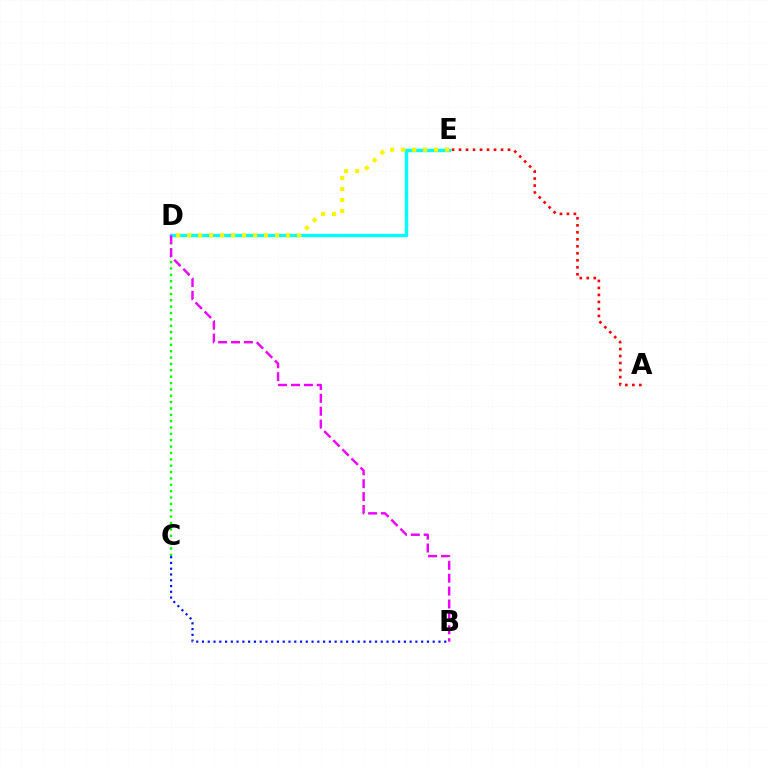{('A', 'E'): [{'color': '#ff0000', 'line_style': 'dotted', 'thickness': 1.9}], ('C', 'D'): [{'color': '#08ff00', 'line_style': 'dotted', 'thickness': 1.73}], ('B', 'C'): [{'color': '#0010ff', 'line_style': 'dotted', 'thickness': 1.57}], ('D', 'E'): [{'color': '#00fff6', 'line_style': 'solid', 'thickness': 2.44}, {'color': '#fcf500', 'line_style': 'dotted', 'thickness': 2.98}], ('B', 'D'): [{'color': '#ee00ff', 'line_style': 'dashed', 'thickness': 1.75}]}